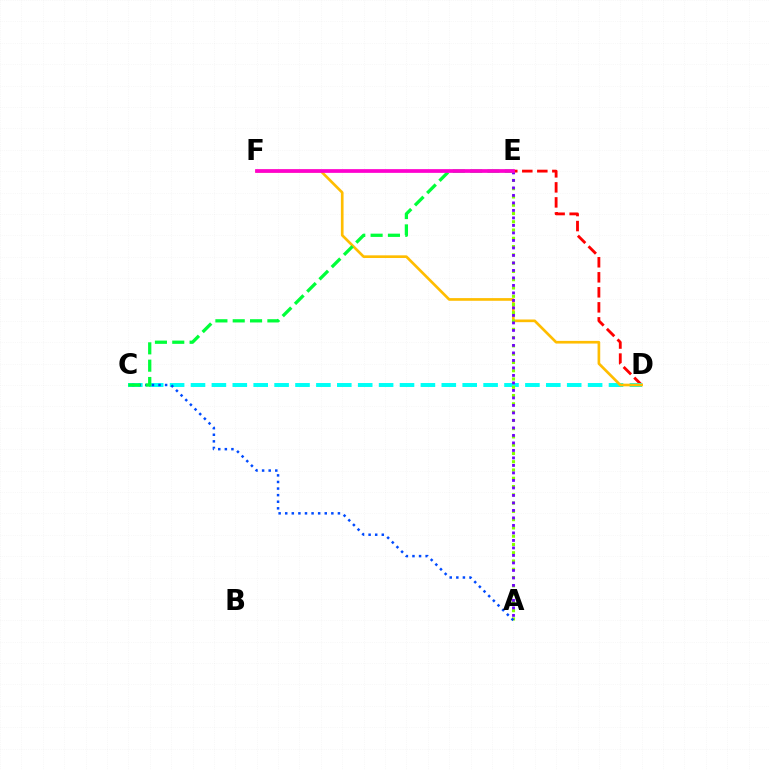{('D', 'E'): [{'color': '#ff0000', 'line_style': 'dashed', 'thickness': 2.04}], ('C', 'D'): [{'color': '#00fff6', 'line_style': 'dashed', 'thickness': 2.84}], ('D', 'F'): [{'color': '#ffbd00', 'line_style': 'solid', 'thickness': 1.92}], ('A', 'E'): [{'color': '#84ff00', 'line_style': 'dotted', 'thickness': 2.25}, {'color': '#7200ff', 'line_style': 'dotted', 'thickness': 2.04}], ('A', 'C'): [{'color': '#004bff', 'line_style': 'dotted', 'thickness': 1.79}], ('C', 'E'): [{'color': '#00ff39', 'line_style': 'dashed', 'thickness': 2.35}], ('E', 'F'): [{'color': '#ff00cf', 'line_style': 'solid', 'thickness': 2.68}]}